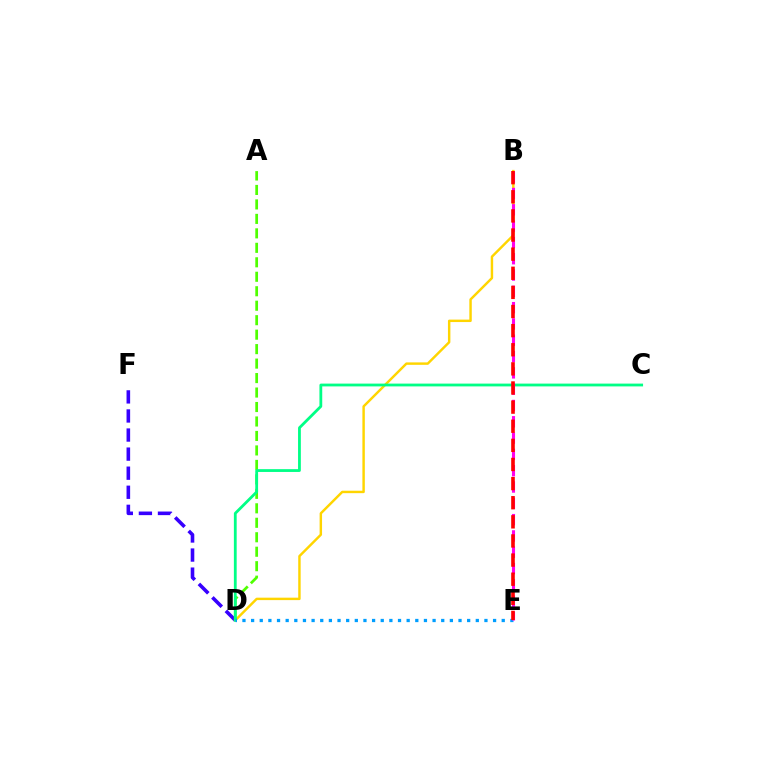{('D', 'F'): [{'color': '#3700ff', 'line_style': 'dashed', 'thickness': 2.59}], ('B', 'D'): [{'color': '#ffd500', 'line_style': 'solid', 'thickness': 1.76}], ('A', 'D'): [{'color': '#4fff00', 'line_style': 'dashed', 'thickness': 1.97}], ('C', 'D'): [{'color': '#00ff86', 'line_style': 'solid', 'thickness': 2.01}], ('D', 'E'): [{'color': '#009eff', 'line_style': 'dotted', 'thickness': 2.35}], ('B', 'E'): [{'color': '#ff00ed', 'line_style': 'dashed', 'thickness': 2.22}, {'color': '#ff0000', 'line_style': 'dashed', 'thickness': 2.6}]}